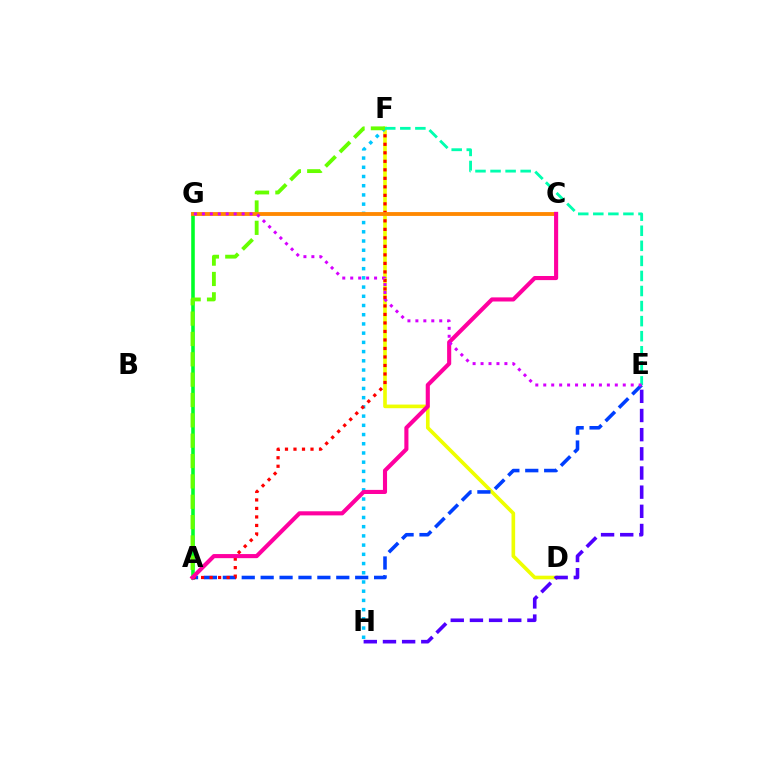{('D', 'F'): [{'color': '#eeff00', 'line_style': 'solid', 'thickness': 2.62}], ('A', 'G'): [{'color': '#00ff27', 'line_style': 'solid', 'thickness': 2.57}], ('F', 'H'): [{'color': '#00c7ff', 'line_style': 'dotted', 'thickness': 2.5}], ('A', 'E'): [{'color': '#003fff', 'line_style': 'dashed', 'thickness': 2.57}], ('A', 'F'): [{'color': '#ff0000', 'line_style': 'dotted', 'thickness': 2.31}, {'color': '#66ff00', 'line_style': 'dashed', 'thickness': 2.76}], ('E', 'F'): [{'color': '#00ffaf', 'line_style': 'dashed', 'thickness': 2.05}], ('C', 'G'): [{'color': '#ff8800', 'line_style': 'solid', 'thickness': 2.77}], ('E', 'H'): [{'color': '#4f00ff', 'line_style': 'dashed', 'thickness': 2.6}], ('A', 'C'): [{'color': '#ff00a0', 'line_style': 'solid', 'thickness': 2.96}], ('E', 'G'): [{'color': '#d600ff', 'line_style': 'dotted', 'thickness': 2.16}]}